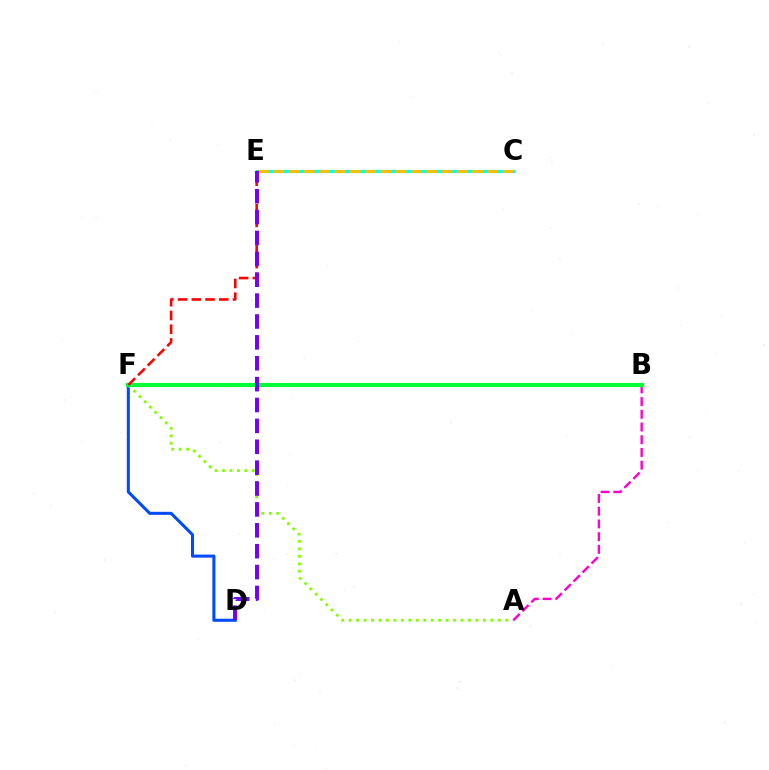{('C', 'E'): [{'color': '#00fff6', 'line_style': 'solid', 'thickness': 2.27}, {'color': '#ffbd00', 'line_style': 'dashed', 'thickness': 2.08}], ('D', 'F'): [{'color': '#004bff', 'line_style': 'solid', 'thickness': 2.2}], ('A', 'F'): [{'color': '#84ff00', 'line_style': 'dotted', 'thickness': 2.03}], ('A', 'B'): [{'color': '#ff00cf', 'line_style': 'dashed', 'thickness': 1.73}], ('B', 'F'): [{'color': '#00ff39', 'line_style': 'solid', 'thickness': 3.0}], ('E', 'F'): [{'color': '#ff0000', 'line_style': 'dashed', 'thickness': 1.87}], ('D', 'E'): [{'color': '#7200ff', 'line_style': 'dashed', 'thickness': 2.84}]}